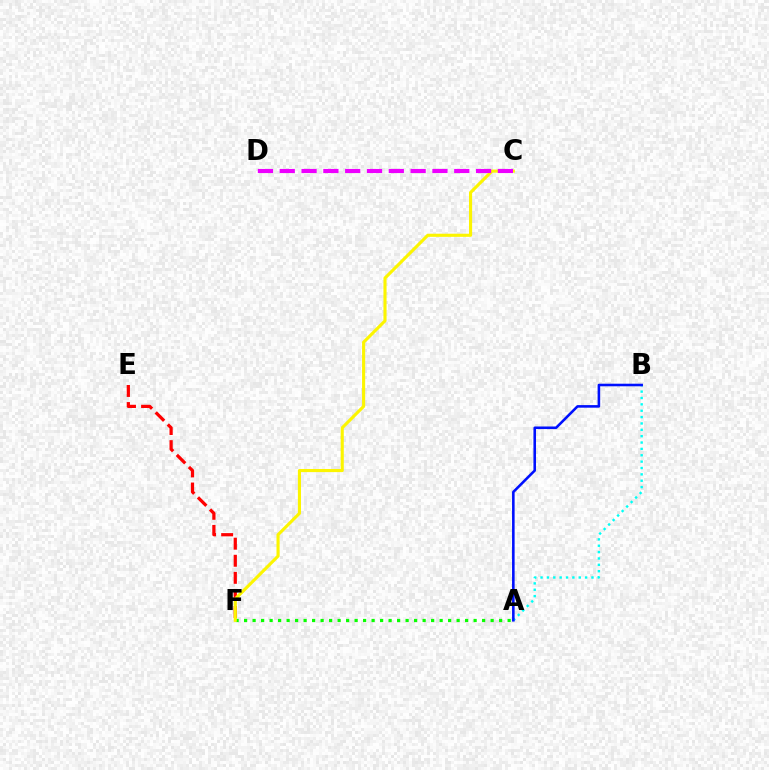{('A', 'B'): [{'color': '#00fff6', 'line_style': 'dotted', 'thickness': 1.73}, {'color': '#0010ff', 'line_style': 'solid', 'thickness': 1.86}], ('E', 'F'): [{'color': '#ff0000', 'line_style': 'dashed', 'thickness': 2.32}], ('A', 'F'): [{'color': '#08ff00', 'line_style': 'dotted', 'thickness': 2.31}], ('C', 'F'): [{'color': '#fcf500', 'line_style': 'solid', 'thickness': 2.24}], ('C', 'D'): [{'color': '#ee00ff', 'line_style': 'dashed', 'thickness': 2.96}]}